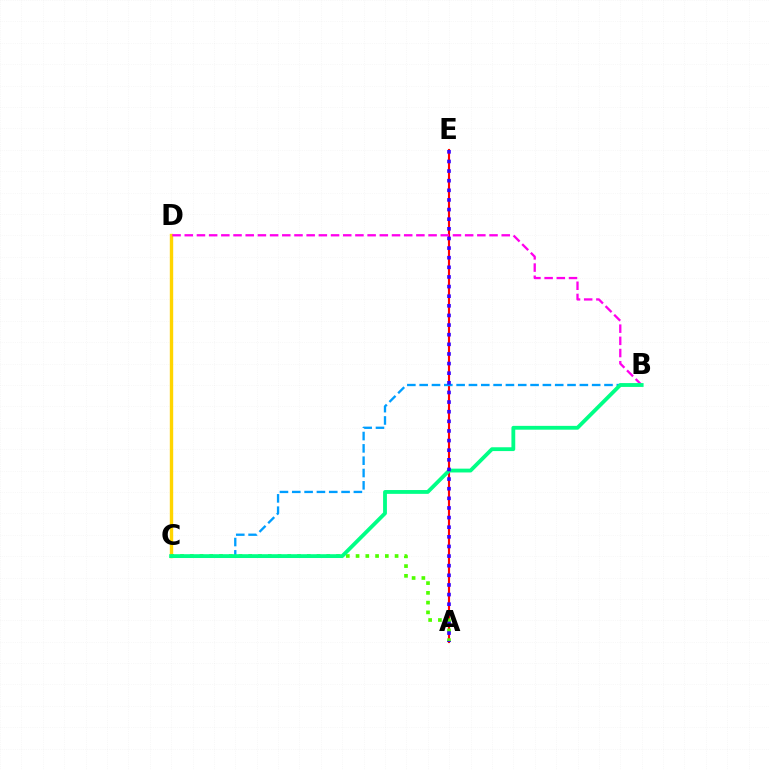{('A', 'E'): [{'color': '#ff0000', 'line_style': 'solid', 'thickness': 1.54}, {'color': '#3700ff', 'line_style': 'dotted', 'thickness': 2.62}], ('C', 'D'): [{'color': '#ffd500', 'line_style': 'solid', 'thickness': 2.43}], ('B', 'D'): [{'color': '#ff00ed', 'line_style': 'dashed', 'thickness': 1.66}], ('B', 'C'): [{'color': '#009eff', 'line_style': 'dashed', 'thickness': 1.67}, {'color': '#00ff86', 'line_style': 'solid', 'thickness': 2.75}], ('A', 'C'): [{'color': '#4fff00', 'line_style': 'dotted', 'thickness': 2.65}]}